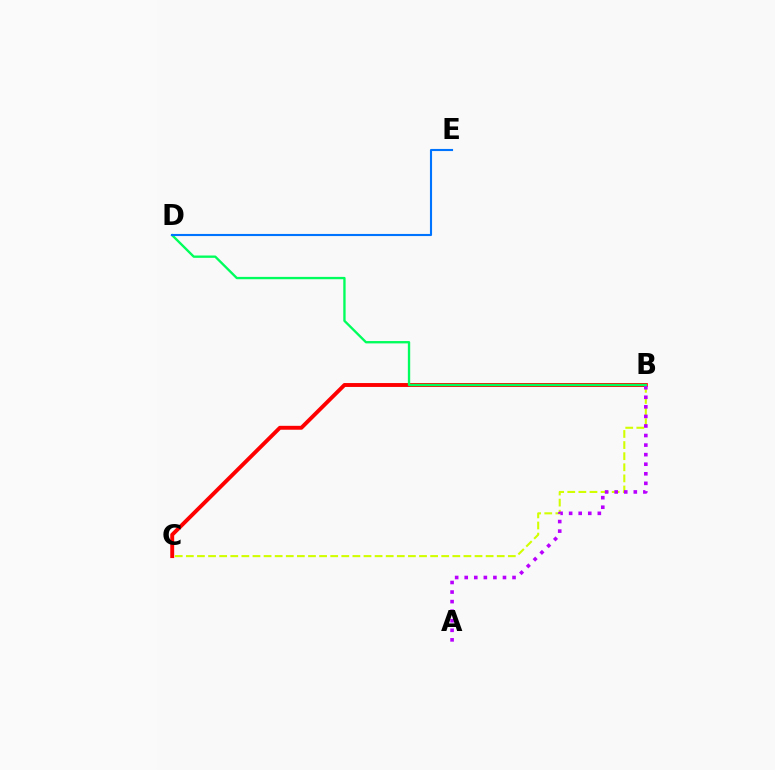{('B', 'C'): [{'color': '#ff0000', 'line_style': 'solid', 'thickness': 2.81}, {'color': '#d1ff00', 'line_style': 'dashed', 'thickness': 1.51}], ('A', 'B'): [{'color': '#b900ff', 'line_style': 'dotted', 'thickness': 2.6}], ('B', 'D'): [{'color': '#00ff5c', 'line_style': 'solid', 'thickness': 1.69}], ('D', 'E'): [{'color': '#0074ff', 'line_style': 'solid', 'thickness': 1.52}]}